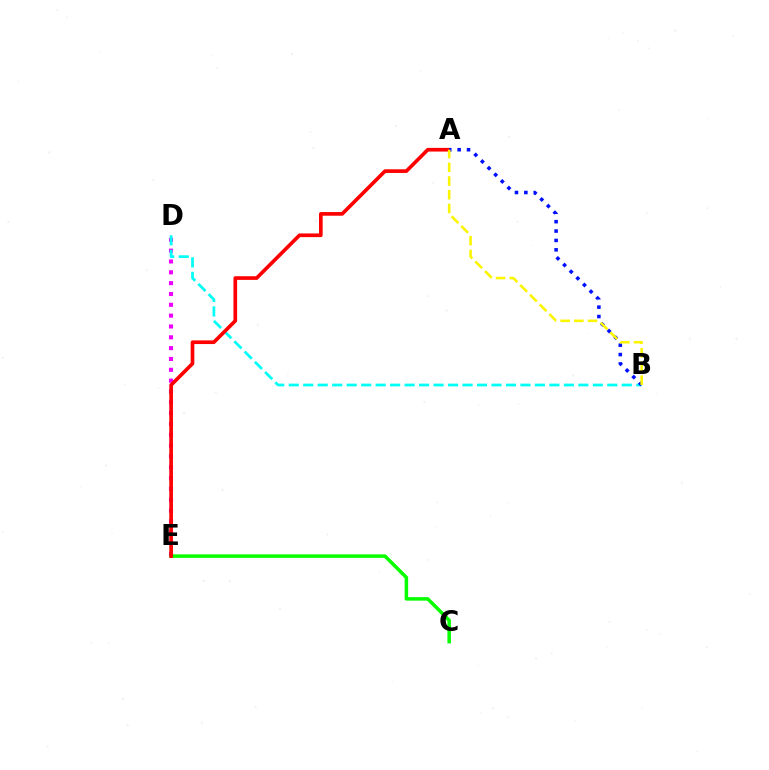{('D', 'E'): [{'color': '#ee00ff', 'line_style': 'dotted', 'thickness': 2.94}], ('B', 'D'): [{'color': '#00fff6', 'line_style': 'dashed', 'thickness': 1.97}], ('C', 'E'): [{'color': '#08ff00', 'line_style': 'solid', 'thickness': 2.53}], ('A', 'E'): [{'color': '#ff0000', 'line_style': 'solid', 'thickness': 2.64}], ('A', 'B'): [{'color': '#0010ff', 'line_style': 'dotted', 'thickness': 2.55}, {'color': '#fcf500', 'line_style': 'dashed', 'thickness': 1.86}]}